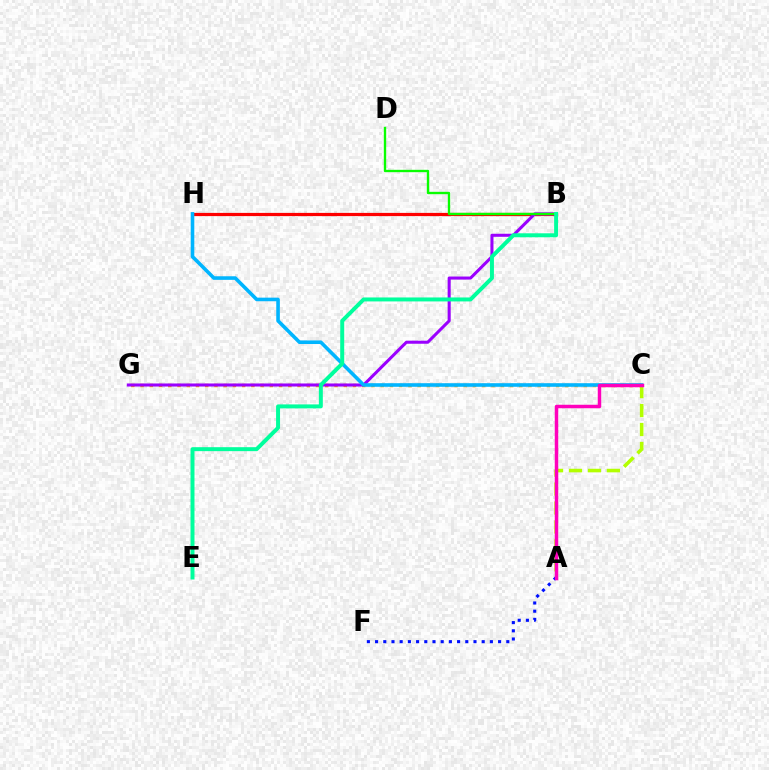{('C', 'G'): [{'color': '#ffa500', 'line_style': 'dotted', 'thickness': 2.51}], ('B', 'H'): [{'color': '#ff0000', 'line_style': 'solid', 'thickness': 2.31}], ('B', 'G'): [{'color': '#9b00ff', 'line_style': 'solid', 'thickness': 2.2}], ('B', 'D'): [{'color': '#08ff00', 'line_style': 'solid', 'thickness': 1.7}], ('A', 'C'): [{'color': '#b3ff00', 'line_style': 'dashed', 'thickness': 2.57}, {'color': '#ff00bd', 'line_style': 'solid', 'thickness': 2.51}], ('C', 'H'): [{'color': '#00b5ff', 'line_style': 'solid', 'thickness': 2.59}], ('A', 'F'): [{'color': '#0010ff', 'line_style': 'dotted', 'thickness': 2.23}], ('B', 'E'): [{'color': '#00ff9d', 'line_style': 'solid', 'thickness': 2.85}]}